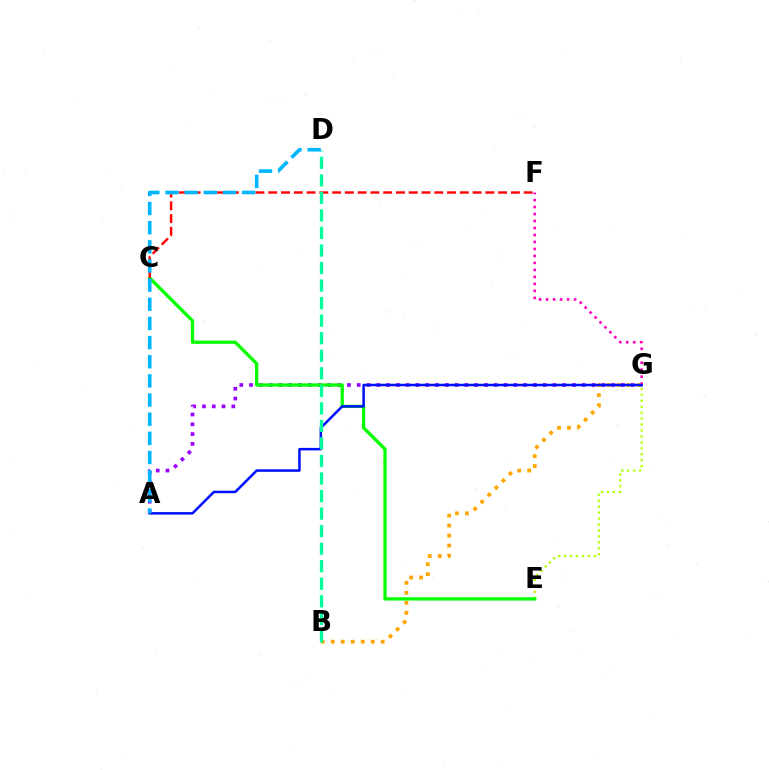{('B', 'G'): [{'color': '#ffa500', 'line_style': 'dotted', 'thickness': 2.72}], ('E', 'G'): [{'color': '#b3ff00', 'line_style': 'dotted', 'thickness': 1.62}], ('A', 'G'): [{'color': '#9b00ff', 'line_style': 'dotted', 'thickness': 2.66}, {'color': '#0010ff', 'line_style': 'solid', 'thickness': 1.81}], ('F', 'G'): [{'color': '#ff00bd', 'line_style': 'dotted', 'thickness': 1.9}], ('C', 'E'): [{'color': '#08ff00', 'line_style': 'solid', 'thickness': 2.38}], ('C', 'F'): [{'color': '#ff0000', 'line_style': 'dashed', 'thickness': 1.74}], ('B', 'D'): [{'color': '#00ff9d', 'line_style': 'dashed', 'thickness': 2.38}], ('A', 'D'): [{'color': '#00b5ff', 'line_style': 'dashed', 'thickness': 2.6}]}